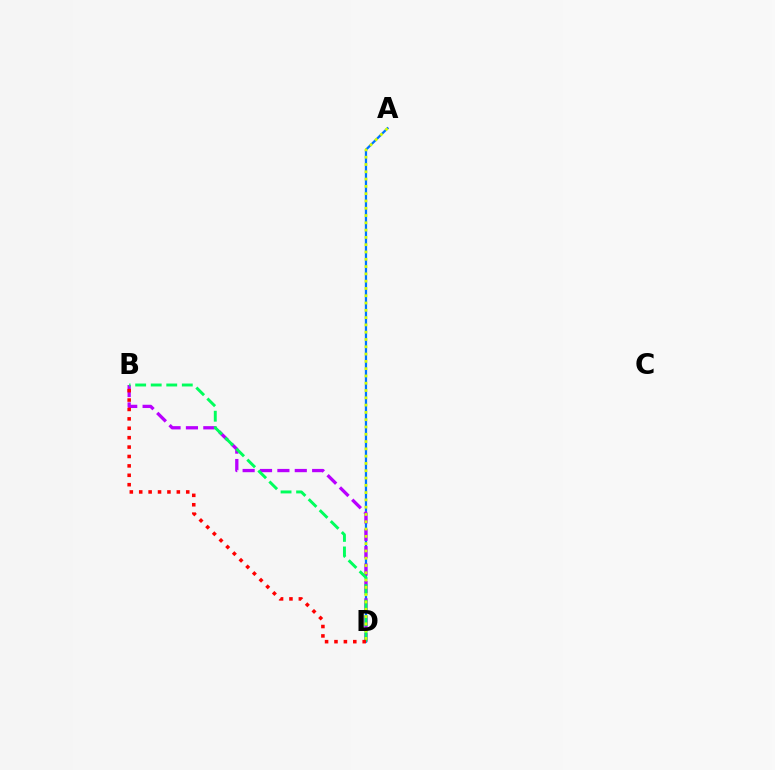{('A', 'D'): [{'color': '#0074ff', 'line_style': 'solid', 'thickness': 1.62}, {'color': '#d1ff00', 'line_style': 'dotted', 'thickness': 1.98}], ('B', 'D'): [{'color': '#b900ff', 'line_style': 'dashed', 'thickness': 2.36}, {'color': '#00ff5c', 'line_style': 'dashed', 'thickness': 2.11}, {'color': '#ff0000', 'line_style': 'dotted', 'thickness': 2.56}]}